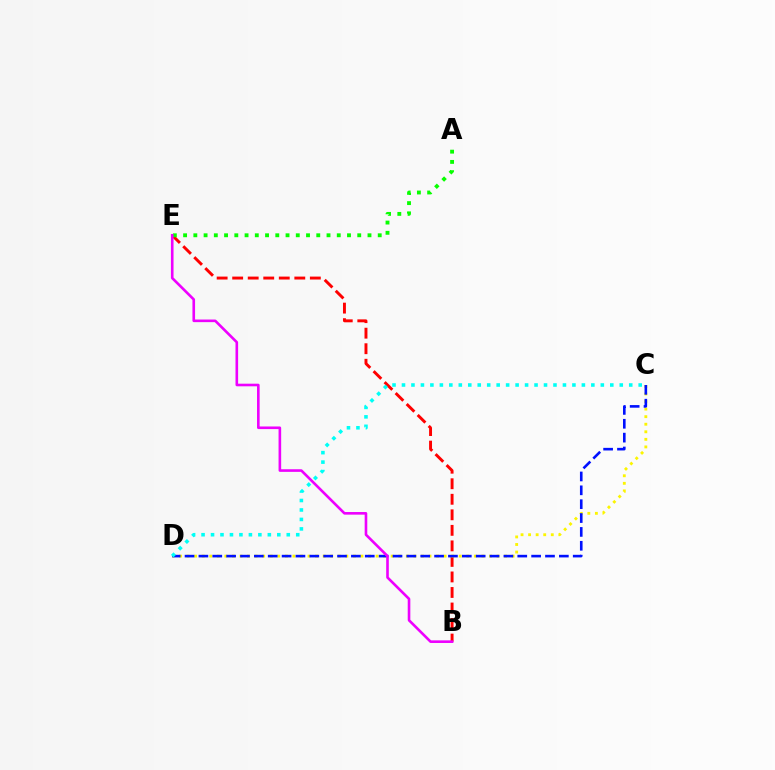{('B', 'E'): [{'color': '#ff0000', 'line_style': 'dashed', 'thickness': 2.11}, {'color': '#ee00ff', 'line_style': 'solid', 'thickness': 1.88}], ('A', 'E'): [{'color': '#08ff00', 'line_style': 'dotted', 'thickness': 2.78}], ('C', 'D'): [{'color': '#fcf500', 'line_style': 'dotted', 'thickness': 2.05}, {'color': '#0010ff', 'line_style': 'dashed', 'thickness': 1.88}, {'color': '#00fff6', 'line_style': 'dotted', 'thickness': 2.57}]}